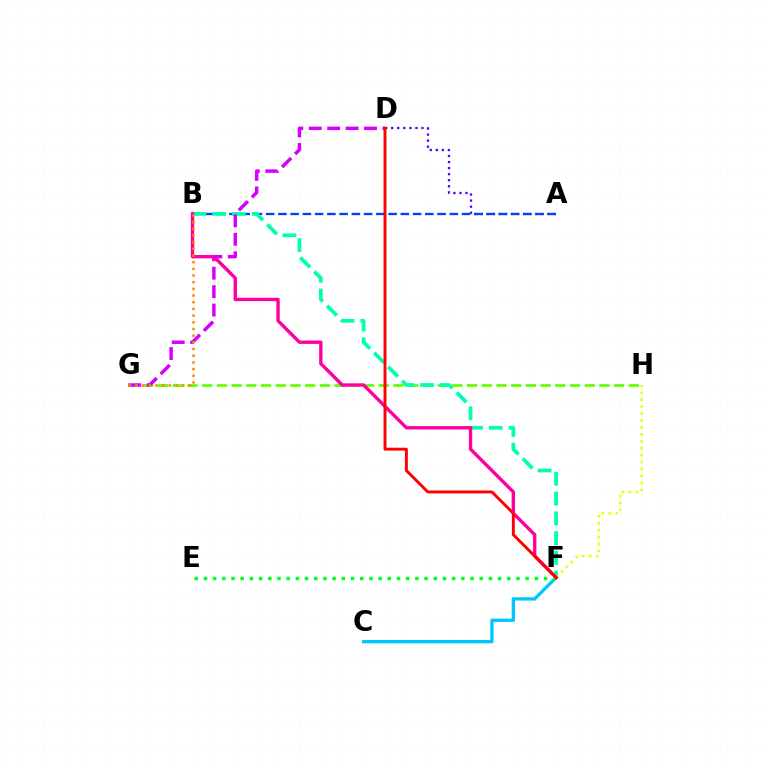{('A', 'D'): [{'color': '#4f00ff', 'line_style': 'dotted', 'thickness': 1.65}], ('C', 'F'): [{'color': '#00c7ff', 'line_style': 'solid', 'thickness': 2.39}], ('E', 'F'): [{'color': '#00ff27', 'line_style': 'dotted', 'thickness': 2.5}], ('G', 'H'): [{'color': '#66ff00', 'line_style': 'dashed', 'thickness': 2.0}], ('A', 'B'): [{'color': '#003fff', 'line_style': 'dashed', 'thickness': 1.66}], ('B', 'F'): [{'color': '#00ffaf', 'line_style': 'dashed', 'thickness': 2.69}, {'color': '#ff00a0', 'line_style': 'solid', 'thickness': 2.43}], ('F', 'H'): [{'color': '#eeff00', 'line_style': 'dotted', 'thickness': 1.88}], ('D', 'G'): [{'color': '#d600ff', 'line_style': 'dashed', 'thickness': 2.5}], ('B', 'G'): [{'color': '#ff8800', 'line_style': 'dotted', 'thickness': 1.82}], ('D', 'F'): [{'color': '#ff0000', 'line_style': 'solid', 'thickness': 2.1}]}